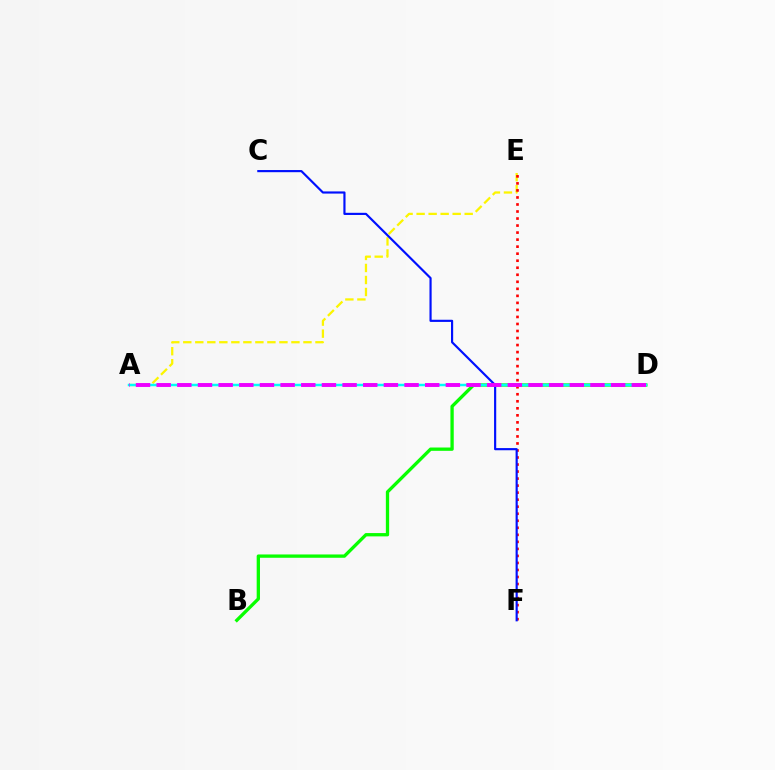{('B', 'D'): [{'color': '#08ff00', 'line_style': 'solid', 'thickness': 2.38}], ('A', 'E'): [{'color': '#fcf500', 'line_style': 'dashed', 'thickness': 1.63}], ('E', 'F'): [{'color': '#ff0000', 'line_style': 'dotted', 'thickness': 1.91}], ('A', 'D'): [{'color': '#00fff6', 'line_style': 'solid', 'thickness': 1.78}, {'color': '#ee00ff', 'line_style': 'dashed', 'thickness': 2.81}], ('C', 'F'): [{'color': '#0010ff', 'line_style': 'solid', 'thickness': 1.56}]}